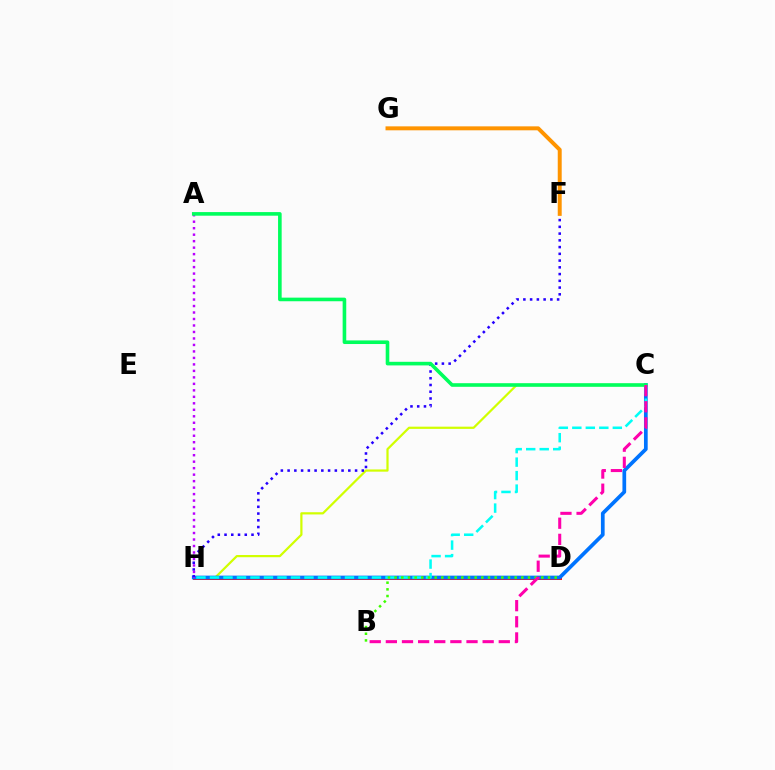{('D', 'H'): [{'color': '#ff0000', 'line_style': 'solid', 'thickness': 2.08}], ('C', 'H'): [{'color': '#d1ff00', 'line_style': 'solid', 'thickness': 1.6}, {'color': '#0074ff', 'line_style': 'solid', 'thickness': 2.67}, {'color': '#00fff6', 'line_style': 'dashed', 'thickness': 1.83}], ('F', 'H'): [{'color': '#2500ff', 'line_style': 'dotted', 'thickness': 1.83}], ('A', 'H'): [{'color': '#b900ff', 'line_style': 'dotted', 'thickness': 1.76}], ('A', 'C'): [{'color': '#00ff5c', 'line_style': 'solid', 'thickness': 2.6}], ('B', 'D'): [{'color': '#3dff00', 'line_style': 'dotted', 'thickness': 1.81}], ('B', 'C'): [{'color': '#ff00ac', 'line_style': 'dashed', 'thickness': 2.19}], ('F', 'G'): [{'color': '#ff9400', 'line_style': 'solid', 'thickness': 2.85}]}